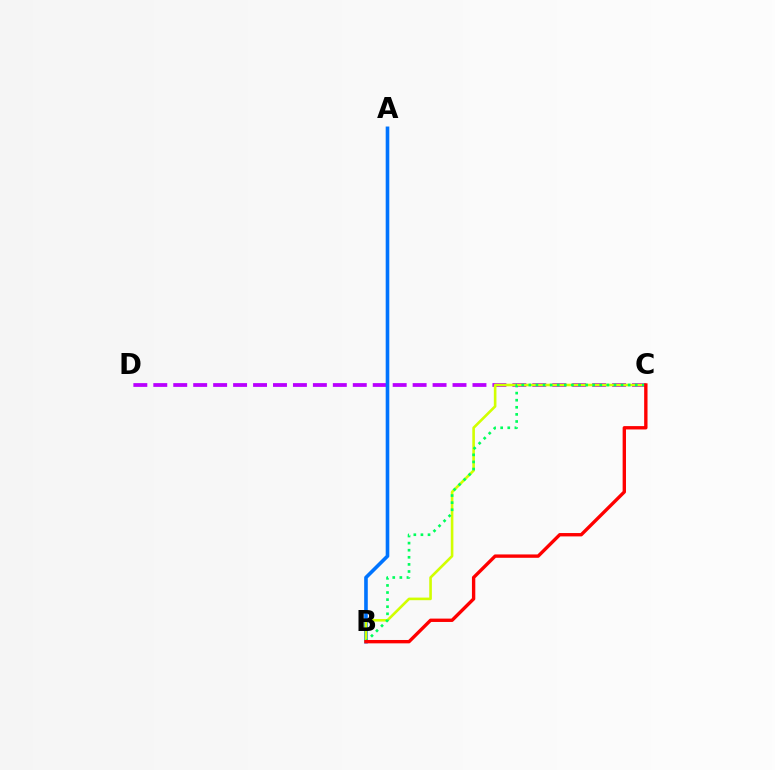{('C', 'D'): [{'color': '#b900ff', 'line_style': 'dashed', 'thickness': 2.71}], ('A', 'B'): [{'color': '#0074ff', 'line_style': 'solid', 'thickness': 2.6}], ('B', 'C'): [{'color': '#d1ff00', 'line_style': 'solid', 'thickness': 1.88}, {'color': '#00ff5c', 'line_style': 'dotted', 'thickness': 1.93}, {'color': '#ff0000', 'line_style': 'solid', 'thickness': 2.42}]}